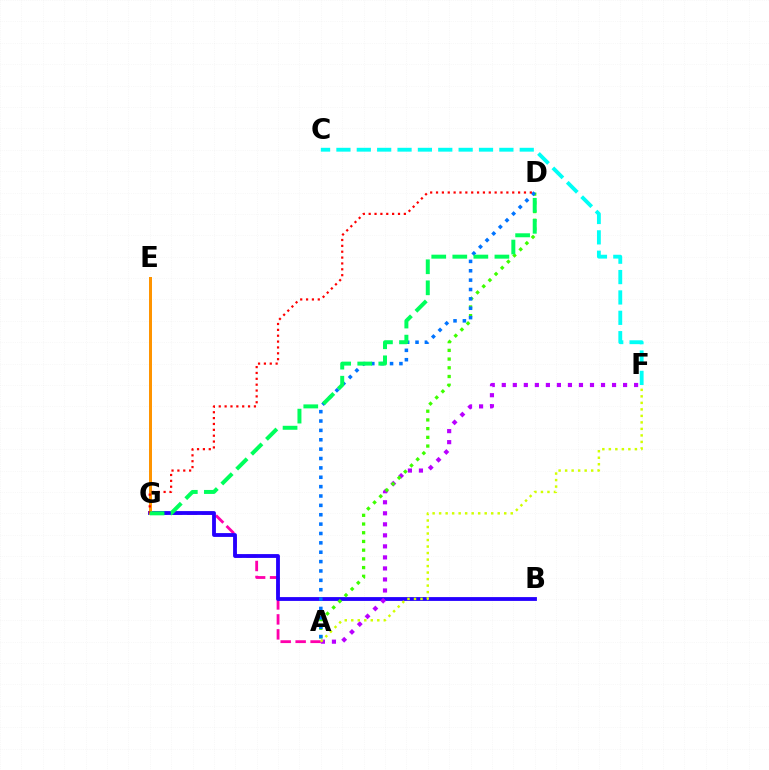{('A', 'G'): [{'color': '#ff00ac', 'line_style': 'dashed', 'thickness': 2.03}], ('B', 'G'): [{'color': '#2500ff', 'line_style': 'solid', 'thickness': 2.75}], ('A', 'F'): [{'color': '#b900ff', 'line_style': 'dotted', 'thickness': 3.0}, {'color': '#d1ff00', 'line_style': 'dotted', 'thickness': 1.77}], ('C', 'F'): [{'color': '#00fff6', 'line_style': 'dashed', 'thickness': 2.77}], ('A', 'D'): [{'color': '#3dff00', 'line_style': 'dotted', 'thickness': 2.37}, {'color': '#0074ff', 'line_style': 'dotted', 'thickness': 2.55}], ('E', 'G'): [{'color': '#ff9400', 'line_style': 'solid', 'thickness': 2.16}], ('D', 'G'): [{'color': '#ff0000', 'line_style': 'dotted', 'thickness': 1.59}, {'color': '#00ff5c', 'line_style': 'dashed', 'thickness': 2.86}]}